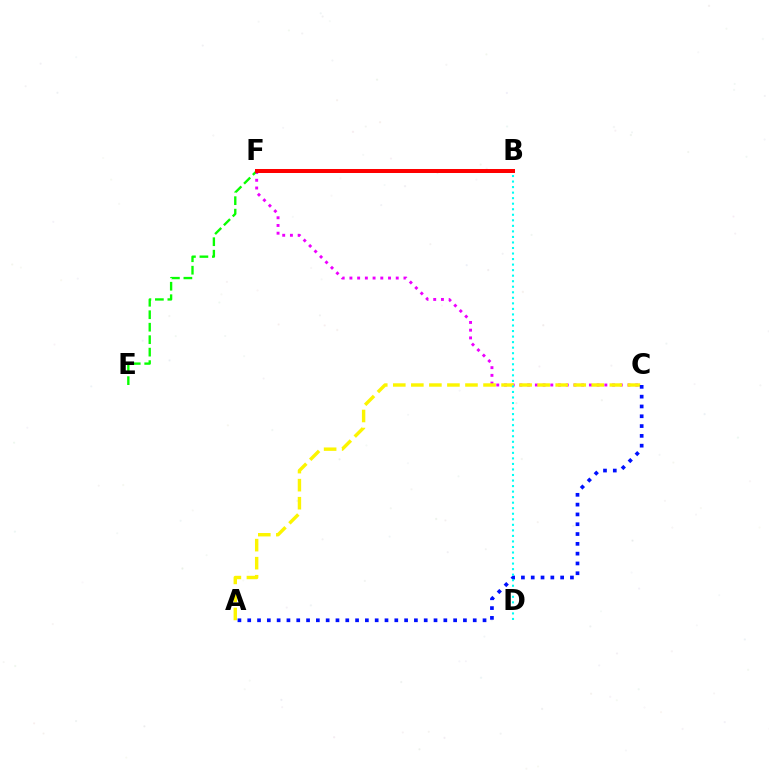{('C', 'F'): [{'color': '#ee00ff', 'line_style': 'dotted', 'thickness': 2.1}], ('A', 'C'): [{'color': '#fcf500', 'line_style': 'dashed', 'thickness': 2.45}, {'color': '#0010ff', 'line_style': 'dotted', 'thickness': 2.66}], ('E', 'F'): [{'color': '#08ff00', 'line_style': 'dashed', 'thickness': 1.69}], ('B', 'D'): [{'color': '#00fff6', 'line_style': 'dotted', 'thickness': 1.5}], ('B', 'F'): [{'color': '#ff0000', 'line_style': 'solid', 'thickness': 2.88}]}